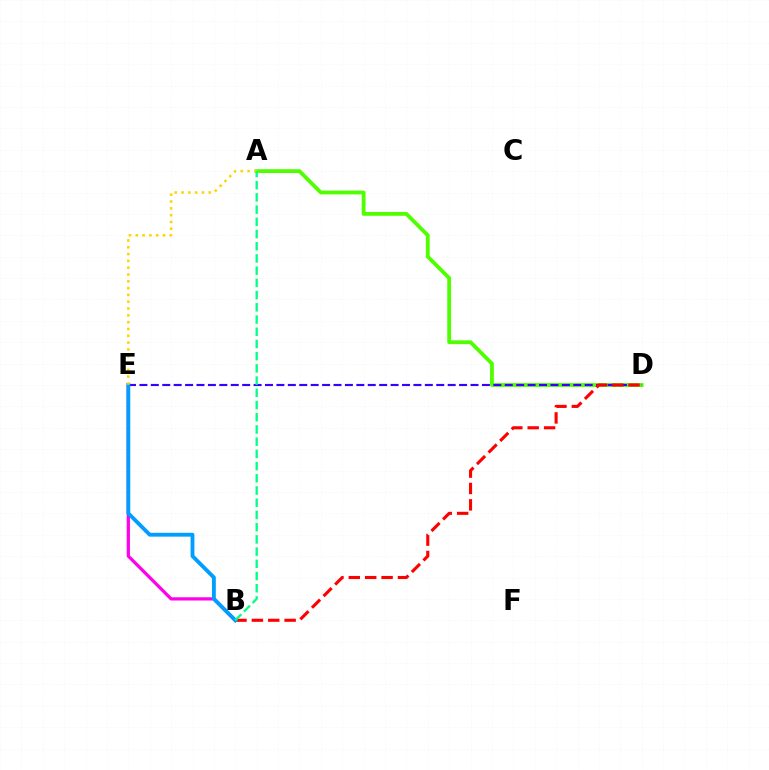{('A', 'D'): [{'color': '#4fff00', 'line_style': 'solid', 'thickness': 2.75}], ('B', 'E'): [{'color': '#ff00ed', 'line_style': 'solid', 'thickness': 2.33}, {'color': '#009eff', 'line_style': 'solid', 'thickness': 2.77}], ('D', 'E'): [{'color': '#3700ff', 'line_style': 'dashed', 'thickness': 1.55}], ('B', 'D'): [{'color': '#ff0000', 'line_style': 'dashed', 'thickness': 2.23}], ('A', 'E'): [{'color': '#ffd500', 'line_style': 'dotted', 'thickness': 1.85}], ('A', 'B'): [{'color': '#00ff86', 'line_style': 'dashed', 'thickness': 1.66}]}